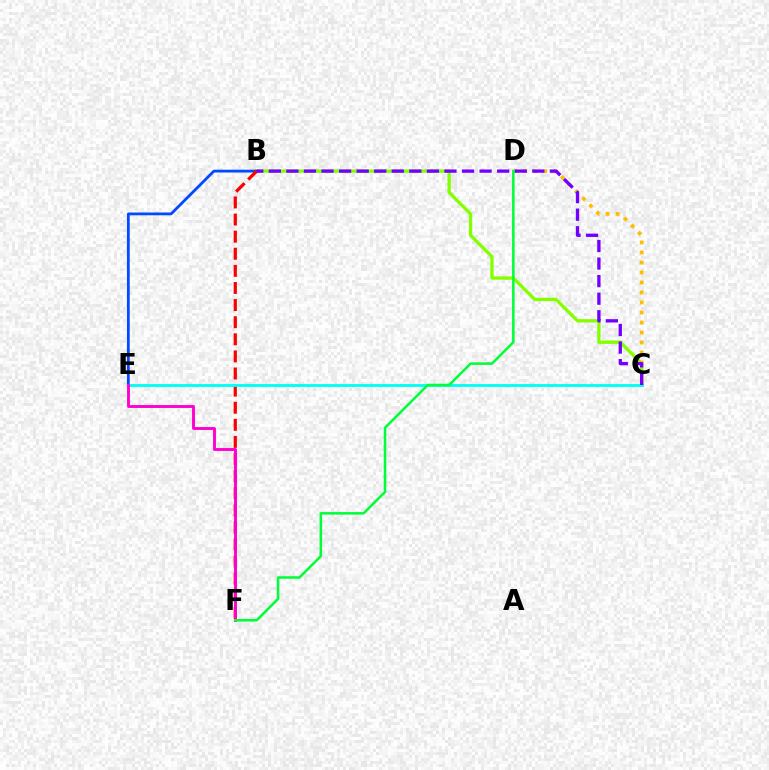{('B', 'C'): [{'color': '#84ff00', 'line_style': 'solid', 'thickness': 2.38}, {'color': '#7200ff', 'line_style': 'dashed', 'thickness': 2.39}], ('B', 'E'): [{'color': '#004bff', 'line_style': 'solid', 'thickness': 2.01}], ('B', 'F'): [{'color': '#ff0000', 'line_style': 'dashed', 'thickness': 2.32}], ('C', 'E'): [{'color': '#00fff6', 'line_style': 'solid', 'thickness': 2.05}], ('C', 'D'): [{'color': '#ffbd00', 'line_style': 'dotted', 'thickness': 2.72}], ('E', 'F'): [{'color': '#ff00cf', 'line_style': 'solid', 'thickness': 2.08}], ('D', 'F'): [{'color': '#00ff39', 'line_style': 'solid', 'thickness': 1.82}]}